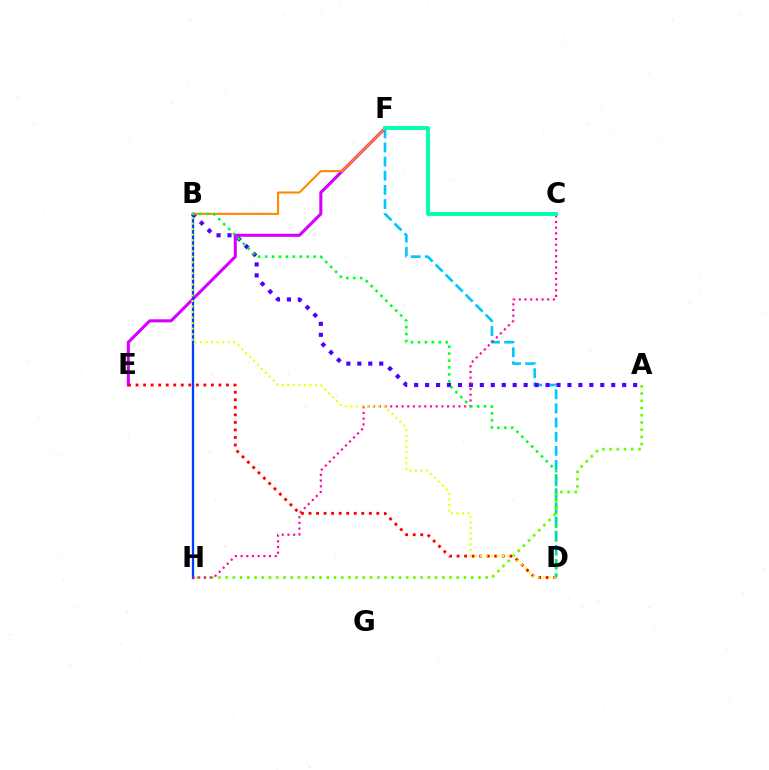{('D', 'F'): [{'color': '#00c7ff', 'line_style': 'dashed', 'thickness': 1.92}], ('A', 'H'): [{'color': '#66ff00', 'line_style': 'dotted', 'thickness': 1.96}], ('E', 'F'): [{'color': '#d600ff', 'line_style': 'solid', 'thickness': 2.21}], ('A', 'B'): [{'color': '#4f00ff', 'line_style': 'dotted', 'thickness': 2.97}], ('B', 'H'): [{'color': '#003fff', 'line_style': 'solid', 'thickness': 1.66}], ('B', 'F'): [{'color': '#ff8800', 'line_style': 'solid', 'thickness': 1.5}], ('D', 'E'): [{'color': '#ff0000', 'line_style': 'dotted', 'thickness': 2.05}], ('C', 'H'): [{'color': '#ff00a0', 'line_style': 'dotted', 'thickness': 1.55}], ('B', 'D'): [{'color': '#eeff00', 'line_style': 'dotted', 'thickness': 1.5}, {'color': '#00ff27', 'line_style': 'dotted', 'thickness': 1.88}], ('C', 'F'): [{'color': '#00ffaf', 'line_style': 'solid', 'thickness': 2.79}]}